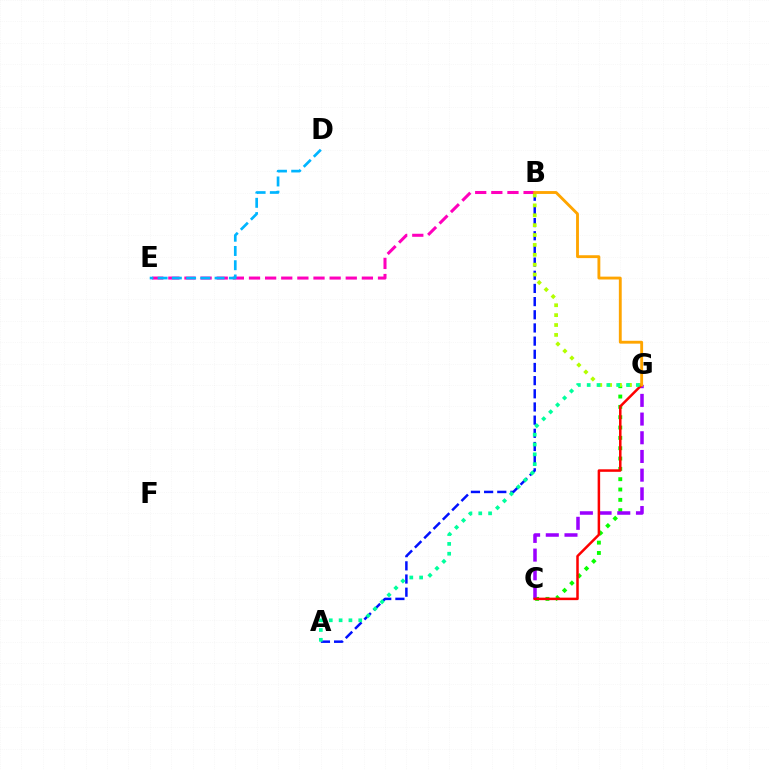{('C', 'G'): [{'color': '#08ff00', 'line_style': 'dotted', 'thickness': 2.81}, {'color': '#9b00ff', 'line_style': 'dashed', 'thickness': 2.54}, {'color': '#ff0000', 'line_style': 'solid', 'thickness': 1.81}], ('A', 'B'): [{'color': '#0010ff', 'line_style': 'dashed', 'thickness': 1.79}], ('B', 'E'): [{'color': '#ff00bd', 'line_style': 'dashed', 'thickness': 2.19}], ('B', 'G'): [{'color': '#b3ff00', 'line_style': 'dotted', 'thickness': 2.69}, {'color': '#ffa500', 'line_style': 'solid', 'thickness': 2.06}], ('D', 'E'): [{'color': '#00b5ff', 'line_style': 'dashed', 'thickness': 1.94}], ('A', 'G'): [{'color': '#00ff9d', 'line_style': 'dotted', 'thickness': 2.67}]}